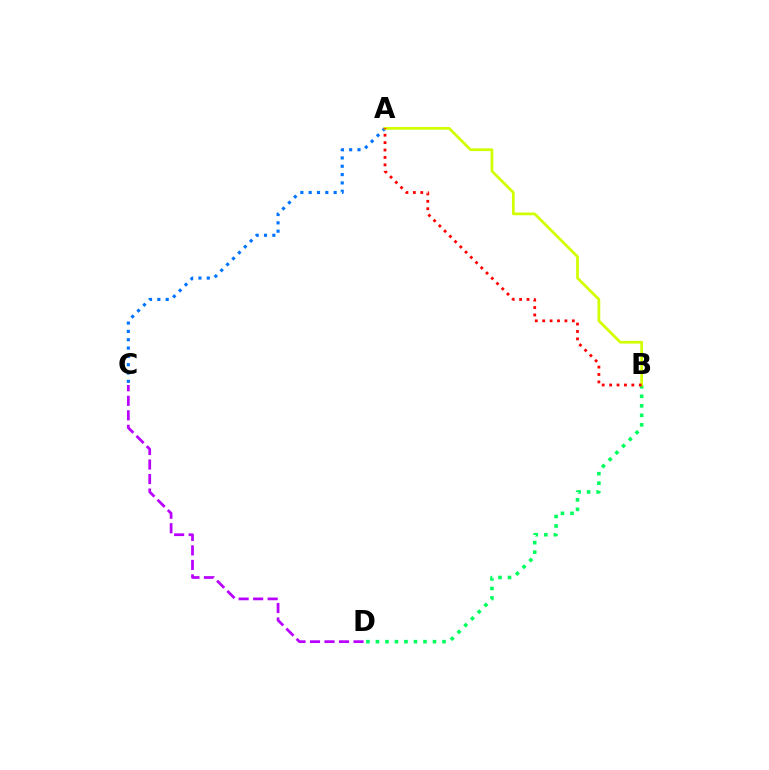{('C', 'D'): [{'color': '#b900ff', 'line_style': 'dashed', 'thickness': 1.97}], ('B', 'D'): [{'color': '#00ff5c', 'line_style': 'dotted', 'thickness': 2.58}], ('A', 'C'): [{'color': '#0074ff', 'line_style': 'dotted', 'thickness': 2.26}], ('A', 'B'): [{'color': '#d1ff00', 'line_style': 'solid', 'thickness': 1.97}, {'color': '#ff0000', 'line_style': 'dotted', 'thickness': 2.01}]}